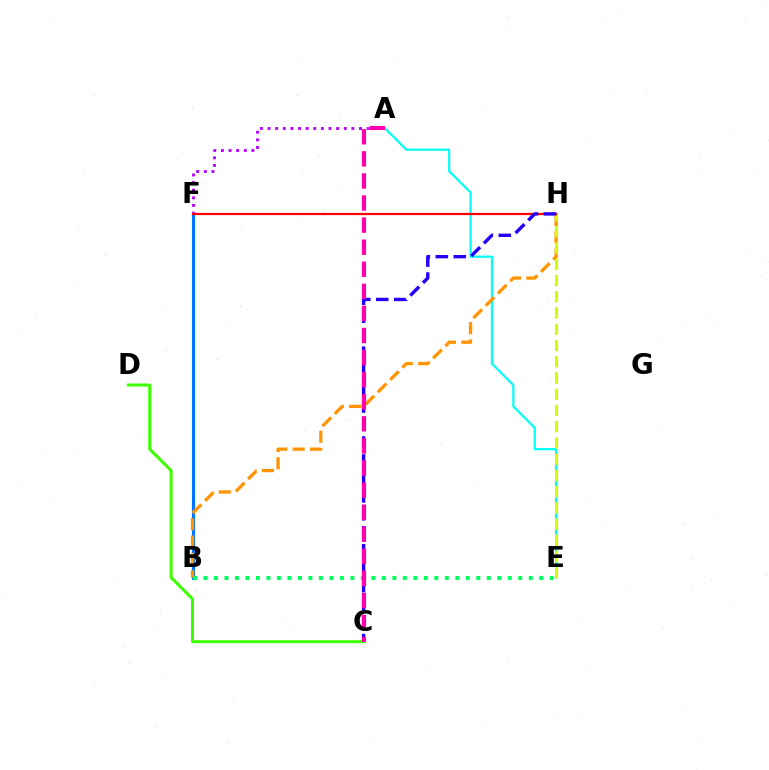{('A', 'E'): [{'color': '#00fff6', 'line_style': 'solid', 'thickness': 1.58}], ('B', 'F'): [{'color': '#0074ff', 'line_style': 'solid', 'thickness': 2.27}], ('C', 'D'): [{'color': '#3dff00', 'line_style': 'solid', 'thickness': 2.15}], ('B', 'H'): [{'color': '#ff9400', 'line_style': 'dashed', 'thickness': 2.36}], ('B', 'E'): [{'color': '#00ff5c', 'line_style': 'dotted', 'thickness': 2.85}], ('A', 'F'): [{'color': '#b900ff', 'line_style': 'dotted', 'thickness': 2.07}], ('E', 'H'): [{'color': '#d1ff00', 'line_style': 'dashed', 'thickness': 2.21}], ('F', 'H'): [{'color': '#ff0000', 'line_style': 'solid', 'thickness': 1.6}], ('C', 'H'): [{'color': '#2500ff', 'line_style': 'dashed', 'thickness': 2.44}], ('A', 'C'): [{'color': '#ff00ac', 'line_style': 'dashed', 'thickness': 3.0}]}